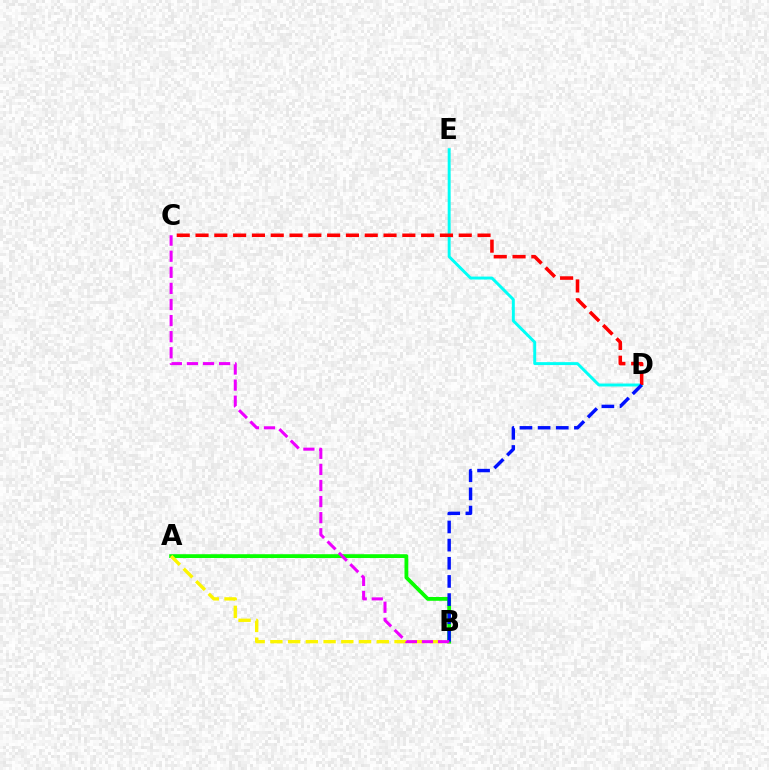{('A', 'B'): [{'color': '#08ff00', 'line_style': 'solid', 'thickness': 2.73}, {'color': '#fcf500', 'line_style': 'dashed', 'thickness': 2.41}], ('D', 'E'): [{'color': '#00fff6', 'line_style': 'solid', 'thickness': 2.11}], ('C', 'D'): [{'color': '#ff0000', 'line_style': 'dashed', 'thickness': 2.55}], ('B', 'D'): [{'color': '#0010ff', 'line_style': 'dashed', 'thickness': 2.47}], ('B', 'C'): [{'color': '#ee00ff', 'line_style': 'dashed', 'thickness': 2.19}]}